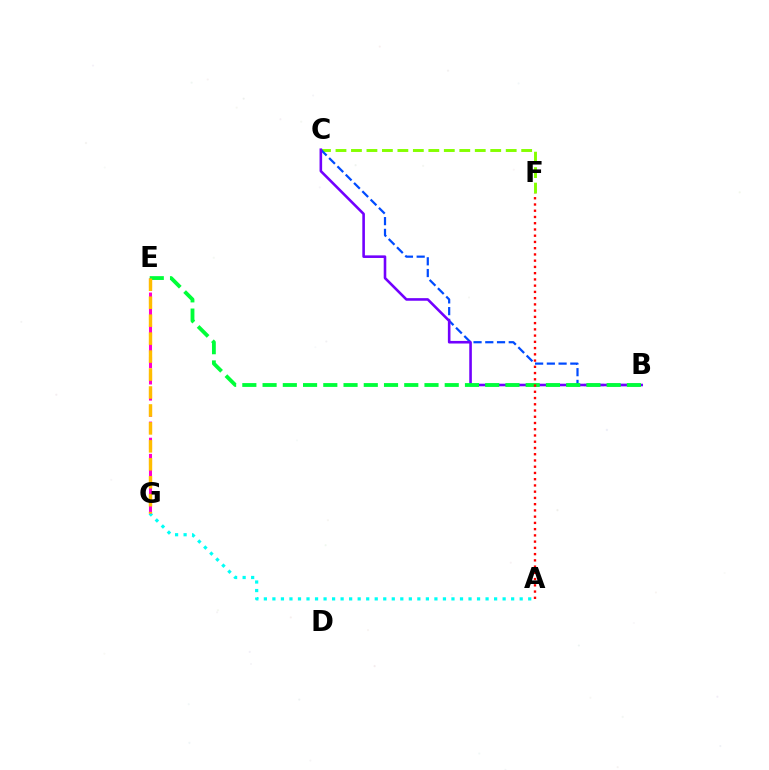{('C', 'F'): [{'color': '#84ff00', 'line_style': 'dashed', 'thickness': 2.1}], ('B', 'C'): [{'color': '#004bff', 'line_style': 'dashed', 'thickness': 1.59}, {'color': '#7200ff', 'line_style': 'solid', 'thickness': 1.87}], ('A', 'G'): [{'color': '#00fff6', 'line_style': 'dotted', 'thickness': 2.32}], ('E', 'G'): [{'color': '#ff00cf', 'line_style': 'dashed', 'thickness': 2.19}, {'color': '#ffbd00', 'line_style': 'dashed', 'thickness': 2.44}], ('B', 'E'): [{'color': '#00ff39', 'line_style': 'dashed', 'thickness': 2.75}], ('A', 'F'): [{'color': '#ff0000', 'line_style': 'dotted', 'thickness': 1.7}]}